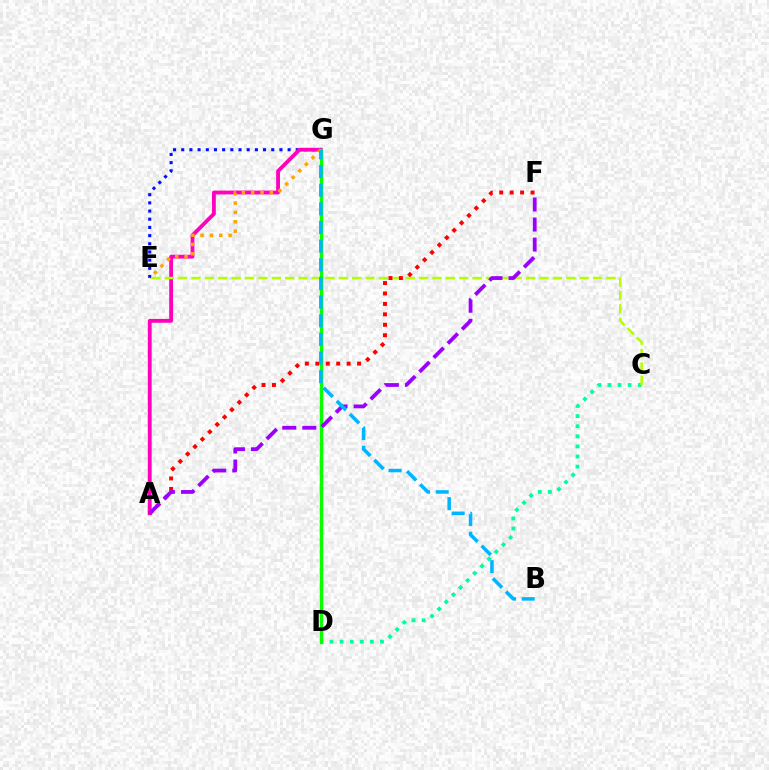{('E', 'G'): [{'color': '#0010ff', 'line_style': 'dotted', 'thickness': 2.22}, {'color': '#ffa500', 'line_style': 'dotted', 'thickness': 2.54}], ('A', 'G'): [{'color': '#ff00bd', 'line_style': 'solid', 'thickness': 2.76}], ('C', 'D'): [{'color': '#00ff9d', 'line_style': 'dotted', 'thickness': 2.75}], ('C', 'E'): [{'color': '#b3ff00', 'line_style': 'dashed', 'thickness': 1.82}], ('D', 'G'): [{'color': '#08ff00', 'line_style': 'solid', 'thickness': 2.47}], ('A', 'F'): [{'color': '#ff0000', 'line_style': 'dotted', 'thickness': 2.84}, {'color': '#9b00ff', 'line_style': 'dashed', 'thickness': 2.72}], ('B', 'G'): [{'color': '#00b5ff', 'line_style': 'dashed', 'thickness': 2.53}]}